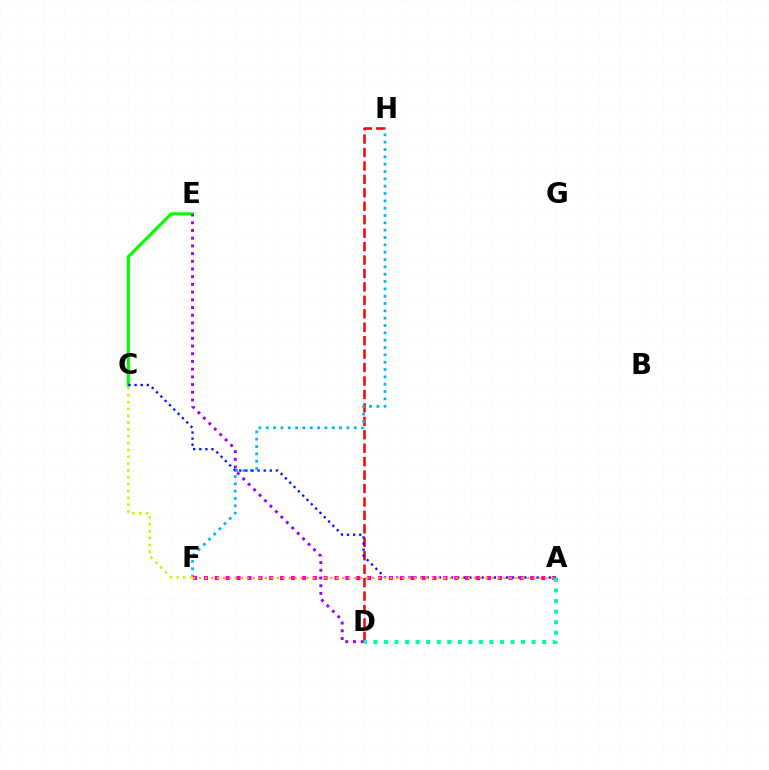{('D', 'H'): [{'color': '#ff0000', 'line_style': 'dashed', 'thickness': 1.83}], ('F', 'H'): [{'color': '#00b5ff', 'line_style': 'dotted', 'thickness': 1.99}], ('C', 'F'): [{'color': '#b3ff00', 'line_style': 'dotted', 'thickness': 1.86}], ('C', 'E'): [{'color': '#08ff00', 'line_style': 'solid', 'thickness': 2.3}], ('A', 'C'): [{'color': '#0010ff', 'line_style': 'dotted', 'thickness': 1.66}], ('A', 'F'): [{'color': '#ff00bd', 'line_style': 'dotted', 'thickness': 2.96}, {'color': '#ffa500', 'line_style': 'dotted', 'thickness': 1.62}], ('A', 'D'): [{'color': '#00ff9d', 'line_style': 'dotted', 'thickness': 2.87}], ('D', 'E'): [{'color': '#9b00ff', 'line_style': 'dotted', 'thickness': 2.09}]}